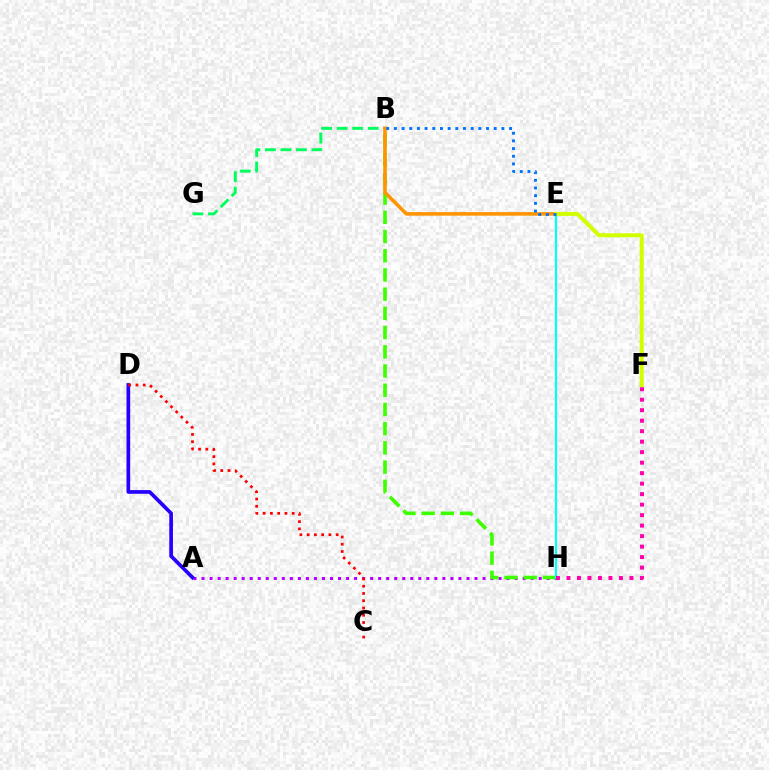{('A', 'H'): [{'color': '#b900ff', 'line_style': 'dotted', 'thickness': 2.18}], ('A', 'D'): [{'color': '#2500ff', 'line_style': 'solid', 'thickness': 2.66}], ('B', 'H'): [{'color': '#3dff00', 'line_style': 'dashed', 'thickness': 2.61}], ('C', 'D'): [{'color': '#ff0000', 'line_style': 'dotted', 'thickness': 1.97}], ('B', 'G'): [{'color': '#00ff5c', 'line_style': 'dashed', 'thickness': 2.11}], ('E', 'H'): [{'color': '#00fff6', 'line_style': 'solid', 'thickness': 1.54}], ('B', 'E'): [{'color': '#ff9400', 'line_style': 'solid', 'thickness': 2.57}, {'color': '#0074ff', 'line_style': 'dotted', 'thickness': 2.09}], ('F', 'H'): [{'color': '#ff00ac', 'line_style': 'dotted', 'thickness': 2.85}], ('E', 'F'): [{'color': '#d1ff00', 'line_style': 'solid', 'thickness': 2.89}]}